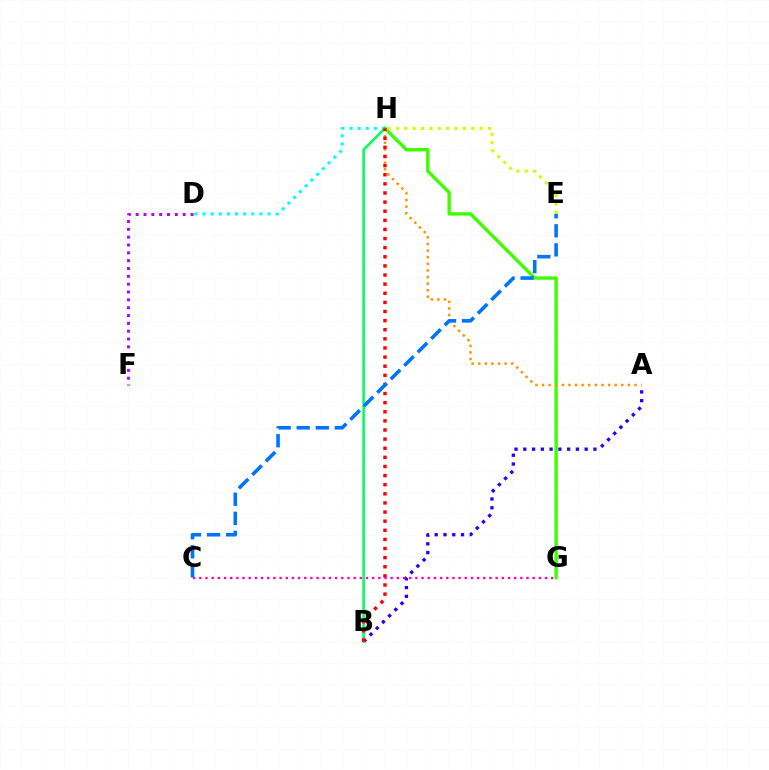{('G', 'H'): [{'color': '#3dff00', 'line_style': 'solid', 'thickness': 2.43}], ('D', 'F'): [{'color': '#b900ff', 'line_style': 'dotted', 'thickness': 2.13}], ('A', 'B'): [{'color': '#2500ff', 'line_style': 'dotted', 'thickness': 2.38}], ('D', 'H'): [{'color': '#00fff6', 'line_style': 'dotted', 'thickness': 2.21}], ('E', 'H'): [{'color': '#d1ff00', 'line_style': 'dotted', 'thickness': 2.27}], ('B', 'H'): [{'color': '#00ff5c', 'line_style': 'solid', 'thickness': 1.85}, {'color': '#ff0000', 'line_style': 'dotted', 'thickness': 2.48}], ('A', 'H'): [{'color': '#ff9400', 'line_style': 'dotted', 'thickness': 1.79}], ('C', 'E'): [{'color': '#0074ff', 'line_style': 'dashed', 'thickness': 2.59}], ('C', 'G'): [{'color': '#ff00ac', 'line_style': 'dotted', 'thickness': 1.68}]}